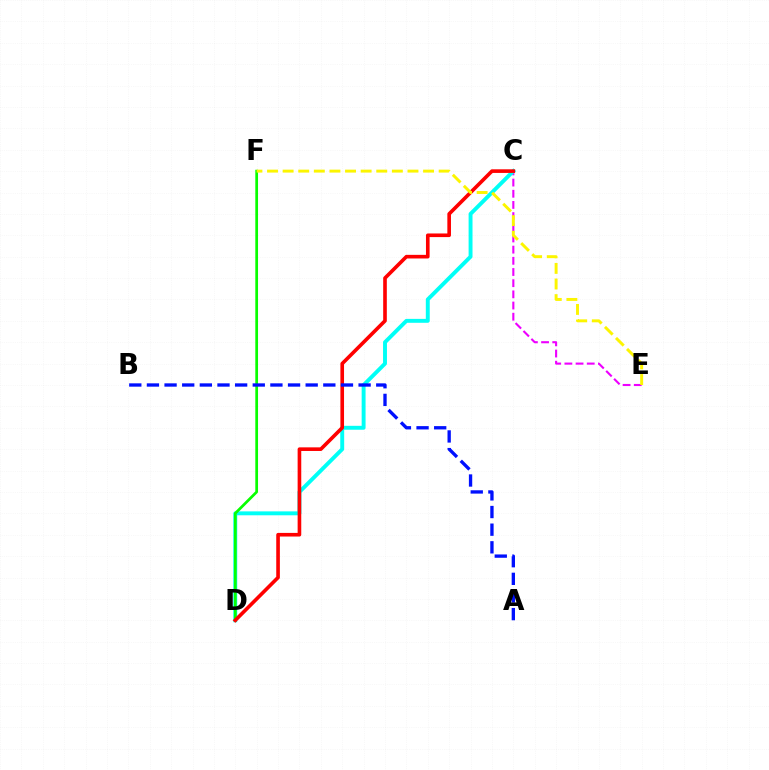{('C', 'E'): [{'color': '#ee00ff', 'line_style': 'dashed', 'thickness': 1.52}], ('C', 'D'): [{'color': '#00fff6', 'line_style': 'solid', 'thickness': 2.82}, {'color': '#ff0000', 'line_style': 'solid', 'thickness': 2.61}], ('D', 'F'): [{'color': '#08ff00', 'line_style': 'solid', 'thickness': 1.97}], ('E', 'F'): [{'color': '#fcf500', 'line_style': 'dashed', 'thickness': 2.12}], ('A', 'B'): [{'color': '#0010ff', 'line_style': 'dashed', 'thickness': 2.4}]}